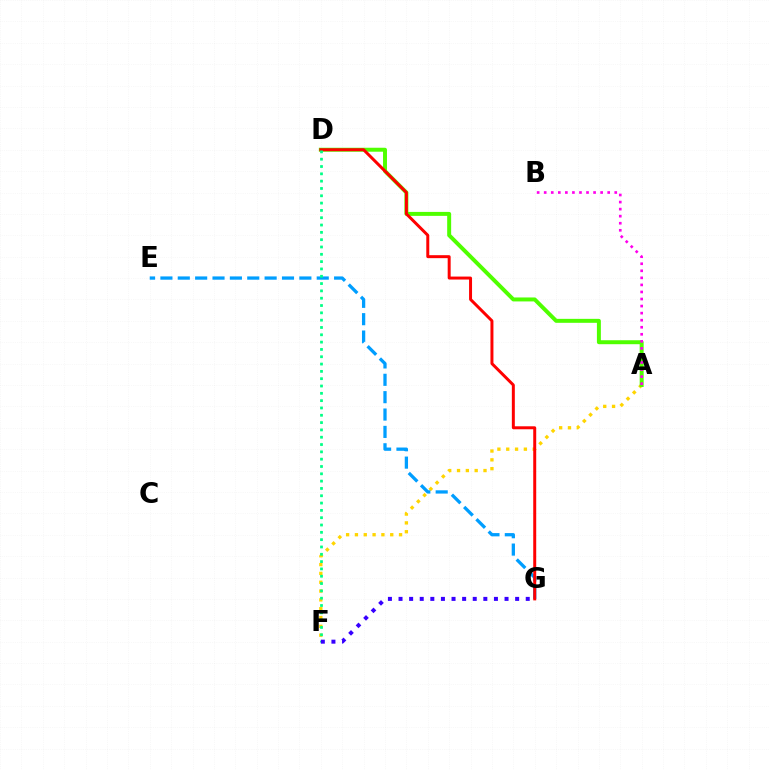{('A', 'F'): [{'color': '#ffd500', 'line_style': 'dotted', 'thickness': 2.4}], ('A', 'D'): [{'color': '#4fff00', 'line_style': 'solid', 'thickness': 2.85}], ('E', 'G'): [{'color': '#009eff', 'line_style': 'dashed', 'thickness': 2.36}], ('D', 'G'): [{'color': '#ff0000', 'line_style': 'solid', 'thickness': 2.14}], ('D', 'F'): [{'color': '#00ff86', 'line_style': 'dotted', 'thickness': 1.99}], ('A', 'B'): [{'color': '#ff00ed', 'line_style': 'dotted', 'thickness': 1.92}], ('F', 'G'): [{'color': '#3700ff', 'line_style': 'dotted', 'thickness': 2.88}]}